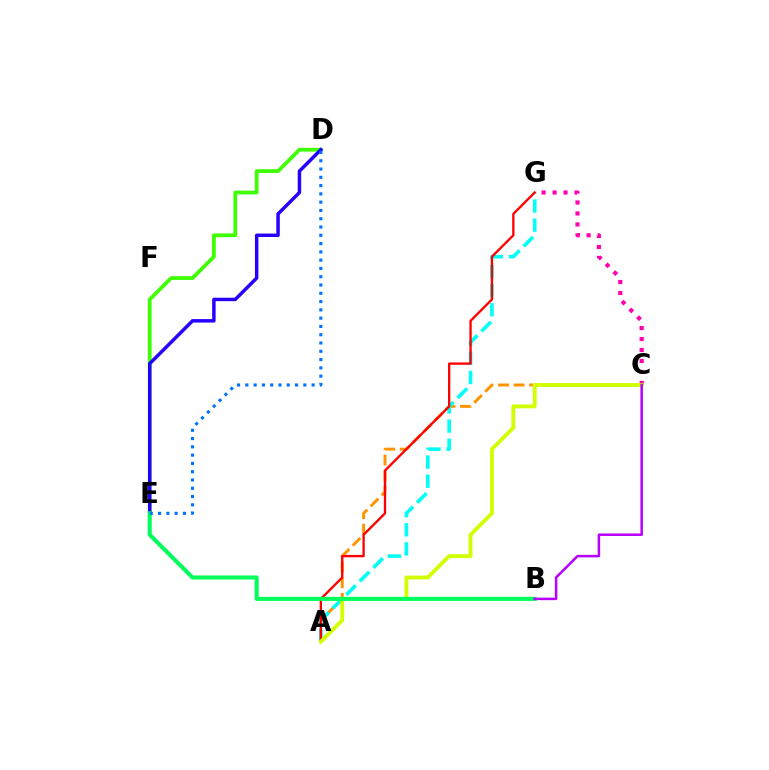{('C', 'G'): [{'color': '#ff00ac', 'line_style': 'dotted', 'thickness': 2.98}], ('D', 'E'): [{'color': '#3dff00', 'line_style': 'solid', 'thickness': 2.69}, {'color': '#2500ff', 'line_style': 'solid', 'thickness': 2.5}, {'color': '#0074ff', 'line_style': 'dotted', 'thickness': 2.25}], ('A', 'C'): [{'color': '#ff9400', 'line_style': 'dashed', 'thickness': 2.12}, {'color': '#d1ff00', 'line_style': 'solid', 'thickness': 2.77}], ('A', 'G'): [{'color': '#00fff6', 'line_style': 'dashed', 'thickness': 2.6}, {'color': '#ff0000', 'line_style': 'solid', 'thickness': 1.68}], ('B', 'E'): [{'color': '#00ff5c', 'line_style': 'solid', 'thickness': 2.93}], ('B', 'C'): [{'color': '#b900ff', 'line_style': 'solid', 'thickness': 1.81}]}